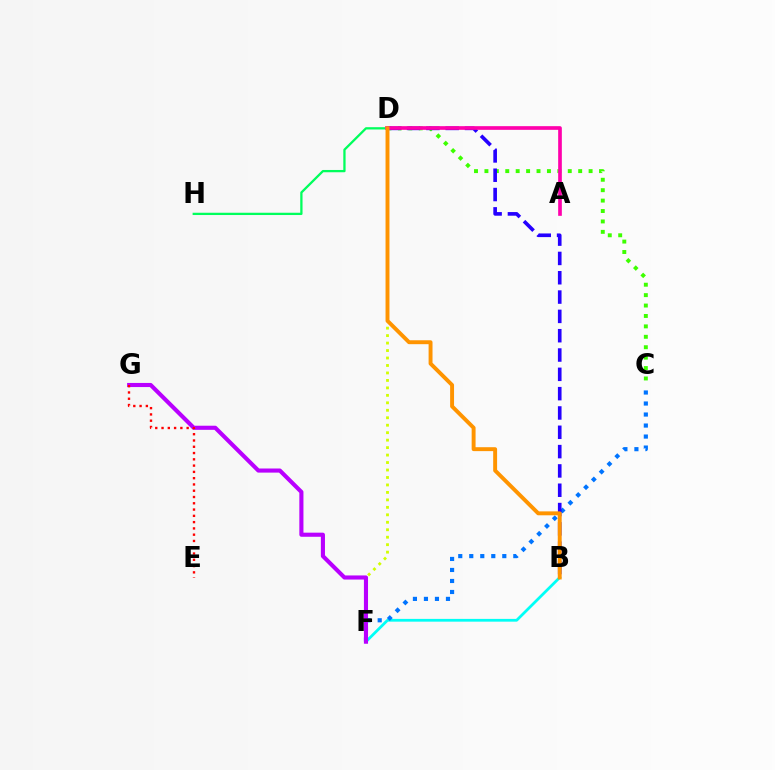{('D', 'H'): [{'color': '#00ff5c', 'line_style': 'solid', 'thickness': 1.64}], ('B', 'F'): [{'color': '#00fff6', 'line_style': 'solid', 'thickness': 1.99}], ('C', 'F'): [{'color': '#0074ff', 'line_style': 'dotted', 'thickness': 2.99}], ('C', 'D'): [{'color': '#3dff00', 'line_style': 'dotted', 'thickness': 2.83}], ('D', 'F'): [{'color': '#d1ff00', 'line_style': 'dotted', 'thickness': 2.03}], ('B', 'D'): [{'color': '#2500ff', 'line_style': 'dashed', 'thickness': 2.62}, {'color': '#ff9400', 'line_style': 'solid', 'thickness': 2.82}], ('F', 'G'): [{'color': '#b900ff', 'line_style': 'solid', 'thickness': 2.96}], ('E', 'G'): [{'color': '#ff0000', 'line_style': 'dotted', 'thickness': 1.71}], ('A', 'D'): [{'color': '#ff00ac', 'line_style': 'solid', 'thickness': 2.64}]}